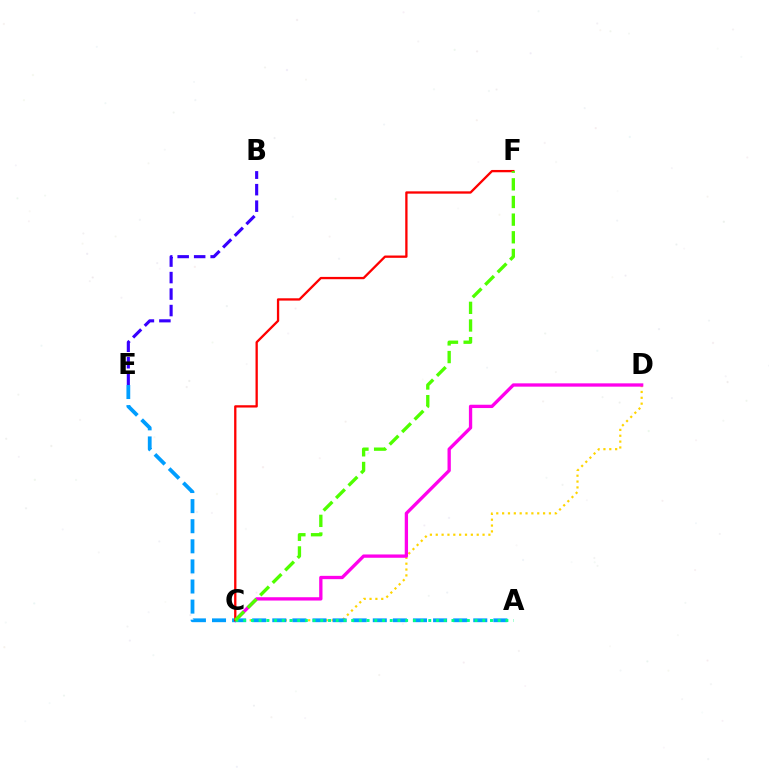{('B', 'E'): [{'color': '#3700ff', 'line_style': 'dashed', 'thickness': 2.24}], ('C', 'D'): [{'color': '#ffd500', 'line_style': 'dotted', 'thickness': 1.59}, {'color': '#ff00ed', 'line_style': 'solid', 'thickness': 2.38}], ('A', 'E'): [{'color': '#009eff', 'line_style': 'dashed', 'thickness': 2.73}], ('C', 'F'): [{'color': '#ff0000', 'line_style': 'solid', 'thickness': 1.66}, {'color': '#4fff00', 'line_style': 'dashed', 'thickness': 2.4}], ('A', 'C'): [{'color': '#00ff86', 'line_style': 'dotted', 'thickness': 2.1}]}